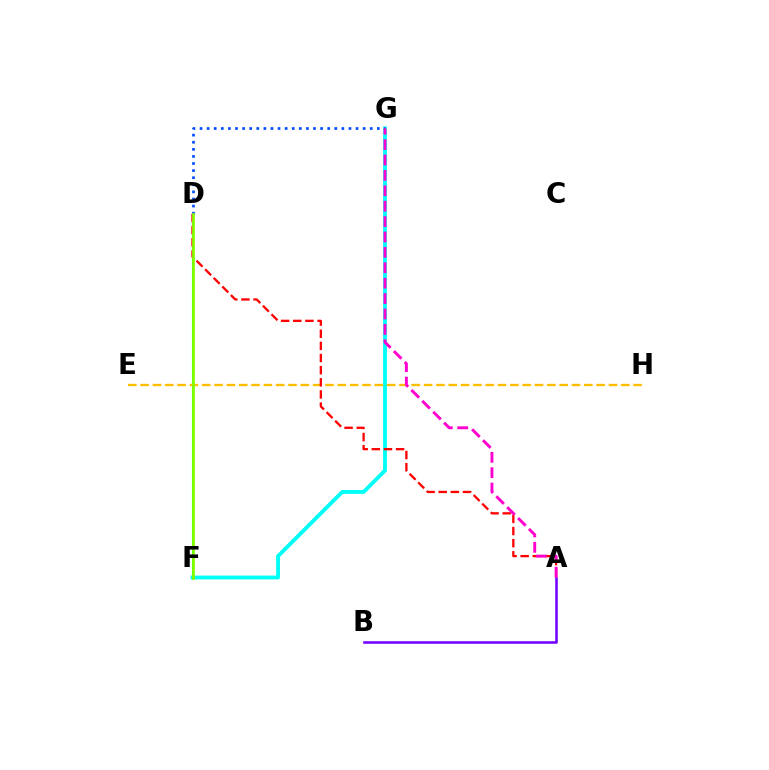{('F', 'G'): [{'color': '#00fff6', 'line_style': 'solid', 'thickness': 2.76}], ('D', 'F'): [{'color': '#00ff39', 'line_style': 'solid', 'thickness': 1.5}, {'color': '#84ff00', 'line_style': 'solid', 'thickness': 1.94}], ('E', 'H'): [{'color': '#ffbd00', 'line_style': 'dashed', 'thickness': 1.67}], ('A', 'D'): [{'color': '#ff0000', 'line_style': 'dashed', 'thickness': 1.65}], ('D', 'G'): [{'color': '#004bff', 'line_style': 'dotted', 'thickness': 1.93}], ('A', 'B'): [{'color': '#7200ff', 'line_style': 'solid', 'thickness': 1.85}], ('A', 'G'): [{'color': '#ff00cf', 'line_style': 'dashed', 'thickness': 2.09}]}